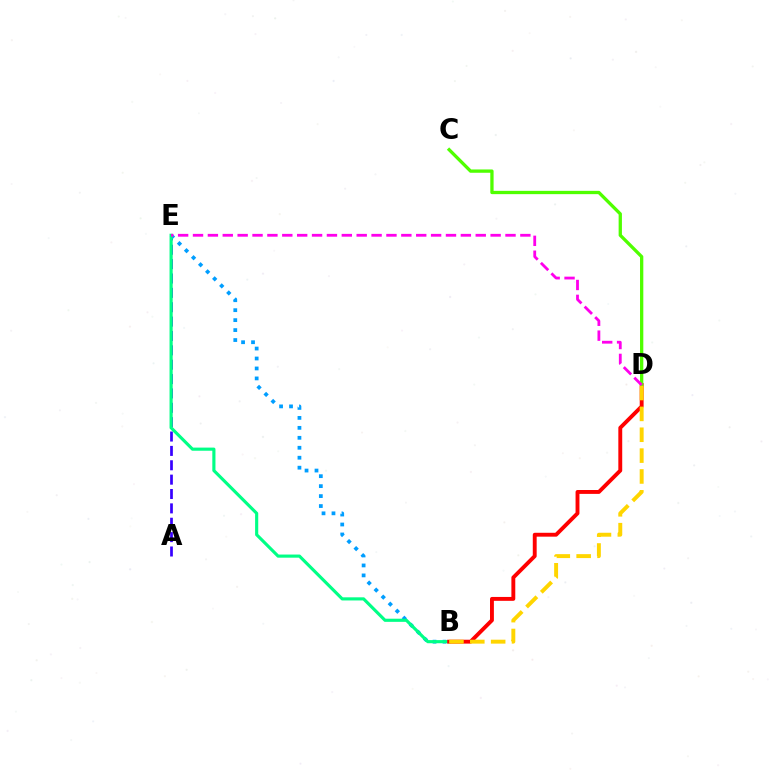{('A', 'E'): [{'color': '#3700ff', 'line_style': 'dashed', 'thickness': 1.95}], ('B', 'E'): [{'color': '#009eff', 'line_style': 'dotted', 'thickness': 2.71}, {'color': '#00ff86', 'line_style': 'solid', 'thickness': 2.26}], ('B', 'D'): [{'color': '#ff0000', 'line_style': 'solid', 'thickness': 2.8}, {'color': '#ffd500', 'line_style': 'dashed', 'thickness': 2.83}], ('C', 'D'): [{'color': '#4fff00', 'line_style': 'solid', 'thickness': 2.37}], ('D', 'E'): [{'color': '#ff00ed', 'line_style': 'dashed', 'thickness': 2.02}]}